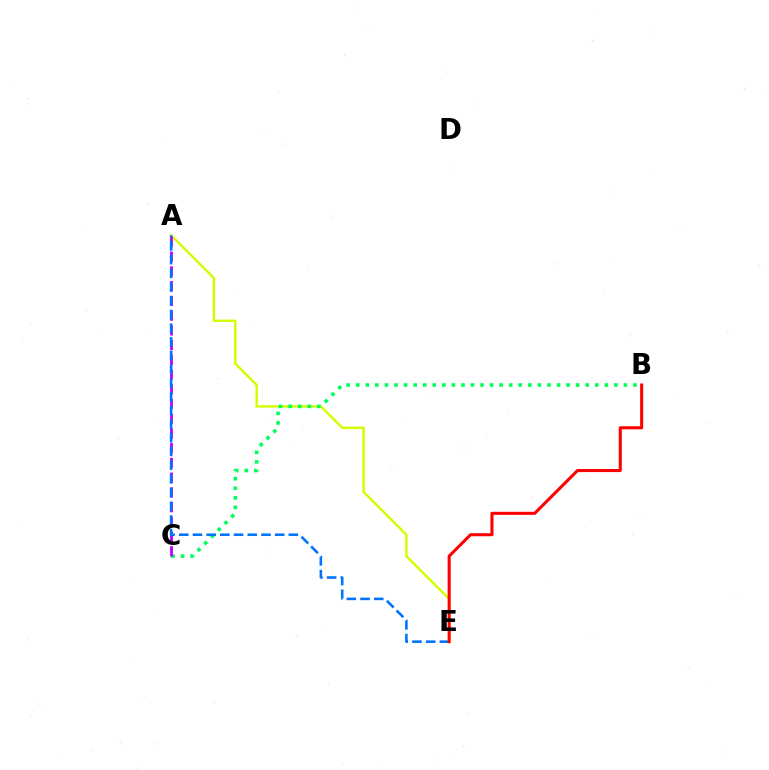{('A', 'E'): [{'color': '#d1ff00', 'line_style': 'solid', 'thickness': 1.76}, {'color': '#0074ff', 'line_style': 'dashed', 'thickness': 1.86}], ('B', 'C'): [{'color': '#00ff5c', 'line_style': 'dotted', 'thickness': 2.6}], ('A', 'C'): [{'color': '#b900ff', 'line_style': 'dashed', 'thickness': 2.0}], ('B', 'E'): [{'color': '#ff0000', 'line_style': 'solid', 'thickness': 2.2}]}